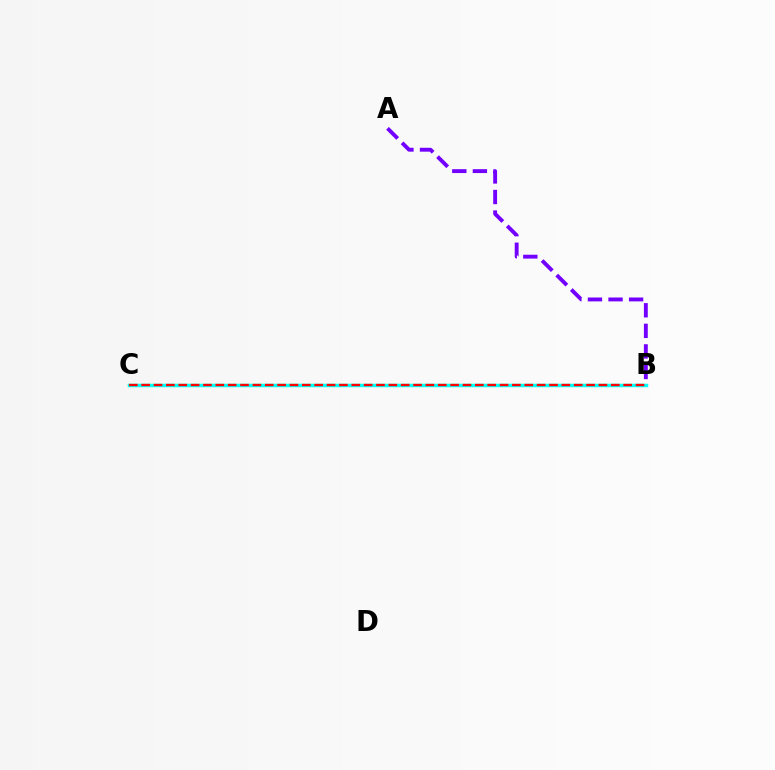{('B', 'C'): [{'color': '#84ff00', 'line_style': 'solid', 'thickness': 1.55}, {'color': '#00fff6', 'line_style': 'solid', 'thickness': 2.47}, {'color': '#ff0000', 'line_style': 'dashed', 'thickness': 1.68}], ('A', 'B'): [{'color': '#7200ff', 'line_style': 'dashed', 'thickness': 2.79}]}